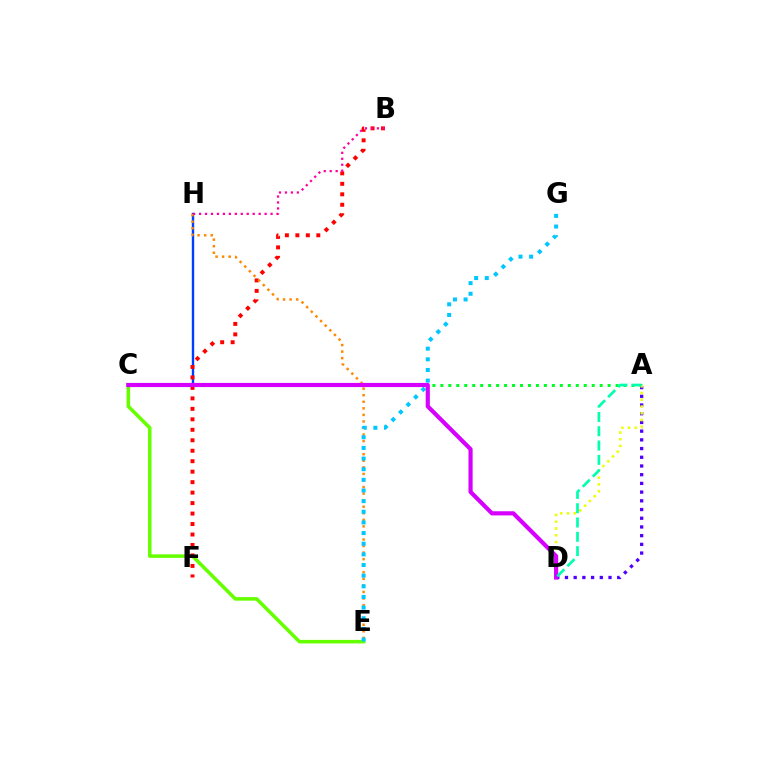{('C', 'H'): [{'color': '#003fff', 'line_style': 'solid', 'thickness': 1.71}], ('C', 'E'): [{'color': '#66ff00', 'line_style': 'solid', 'thickness': 2.55}], ('A', 'C'): [{'color': '#00ff27', 'line_style': 'dotted', 'thickness': 2.16}], ('B', 'F'): [{'color': '#ff0000', 'line_style': 'dotted', 'thickness': 2.85}], ('A', 'D'): [{'color': '#4f00ff', 'line_style': 'dotted', 'thickness': 2.37}, {'color': '#eeff00', 'line_style': 'dotted', 'thickness': 1.84}, {'color': '#00ffaf', 'line_style': 'dashed', 'thickness': 1.94}], ('E', 'H'): [{'color': '#ff8800', 'line_style': 'dotted', 'thickness': 1.78}], ('E', 'G'): [{'color': '#00c7ff', 'line_style': 'dotted', 'thickness': 2.89}], ('C', 'D'): [{'color': '#d600ff', 'line_style': 'solid', 'thickness': 2.99}], ('B', 'H'): [{'color': '#ff00a0', 'line_style': 'dotted', 'thickness': 1.62}]}